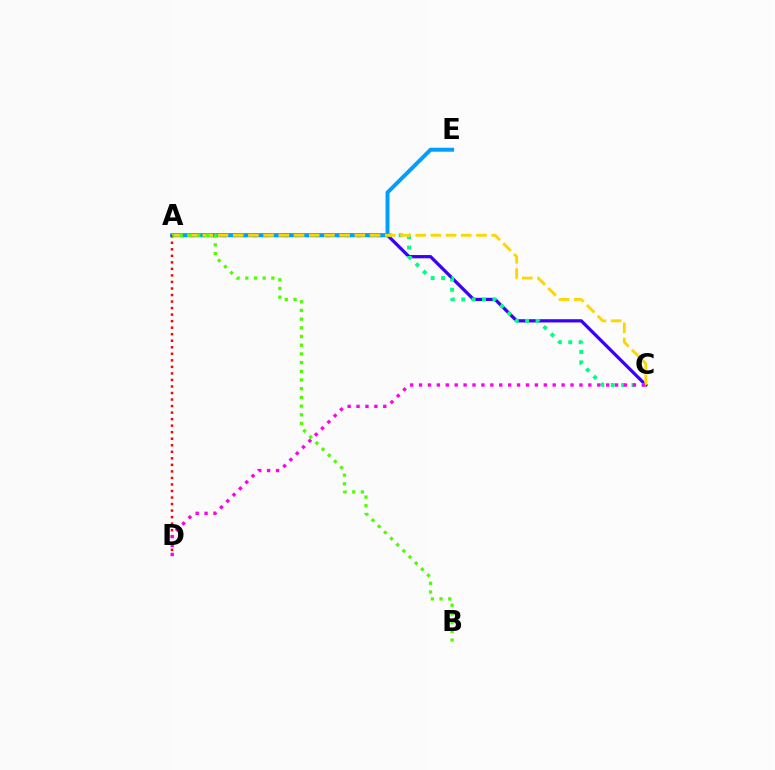{('A', 'C'): [{'color': '#3700ff', 'line_style': 'solid', 'thickness': 2.33}, {'color': '#00ff86', 'line_style': 'dotted', 'thickness': 2.82}, {'color': '#ffd500', 'line_style': 'dashed', 'thickness': 2.07}], ('A', 'E'): [{'color': '#009eff', 'line_style': 'solid', 'thickness': 2.83}], ('A', 'D'): [{'color': '#ff0000', 'line_style': 'dotted', 'thickness': 1.77}], ('C', 'D'): [{'color': '#ff00ed', 'line_style': 'dotted', 'thickness': 2.42}], ('A', 'B'): [{'color': '#4fff00', 'line_style': 'dotted', 'thickness': 2.36}]}